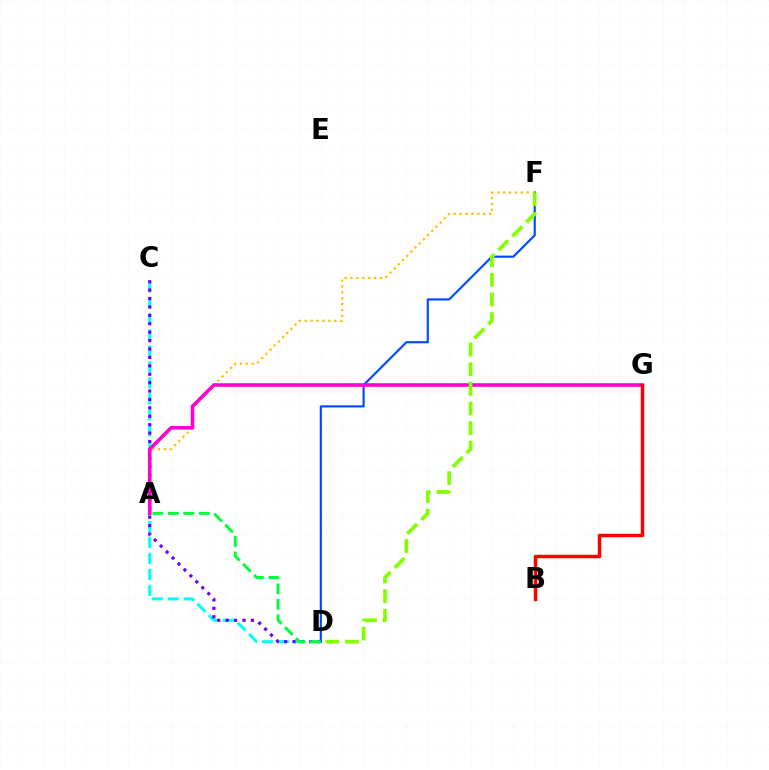{('C', 'D'): [{'color': '#00fff6', 'line_style': 'dashed', 'thickness': 2.17}, {'color': '#7200ff', 'line_style': 'dotted', 'thickness': 2.28}], ('D', 'F'): [{'color': '#004bff', 'line_style': 'solid', 'thickness': 1.55}, {'color': '#84ff00', 'line_style': 'dashed', 'thickness': 2.67}], ('A', 'F'): [{'color': '#ffbd00', 'line_style': 'dotted', 'thickness': 1.6}], ('A', 'G'): [{'color': '#ff00cf', 'line_style': 'solid', 'thickness': 2.58}], ('B', 'G'): [{'color': '#ff0000', 'line_style': 'solid', 'thickness': 2.5}], ('A', 'D'): [{'color': '#00ff39', 'line_style': 'dashed', 'thickness': 2.11}]}